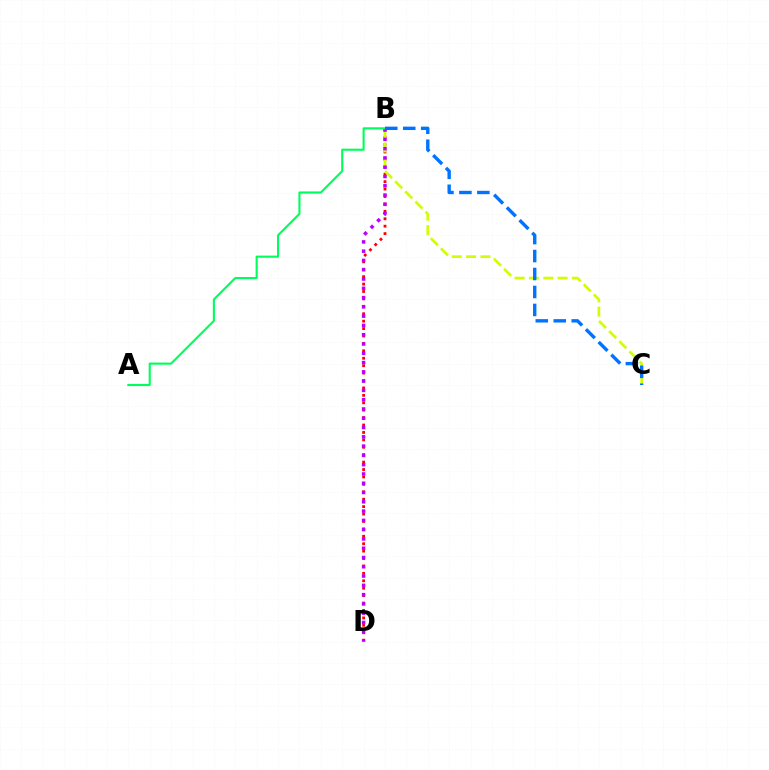{('B', 'D'): [{'color': '#ff0000', 'line_style': 'dotted', 'thickness': 2.02}, {'color': '#b900ff', 'line_style': 'dotted', 'thickness': 2.52}], ('B', 'C'): [{'color': '#d1ff00', 'line_style': 'dashed', 'thickness': 1.95}, {'color': '#0074ff', 'line_style': 'dashed', 'thickness': 2.44}], ('A', 'B'): [{'color': '#00ff5c', 'line_style': 'solid', 'thickness': 1.53}]}